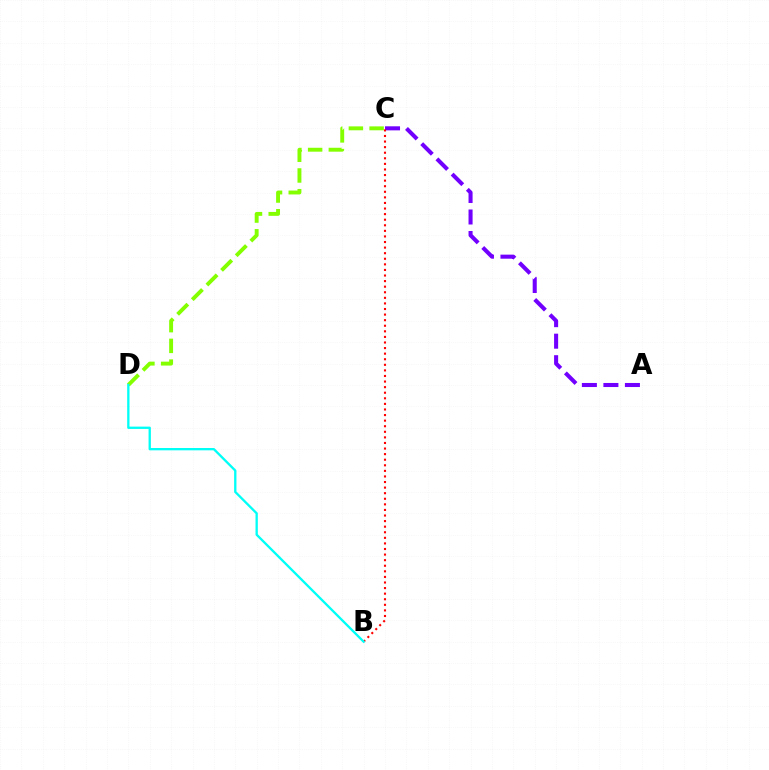{('C', 'D'): [{'color': '#84ff00', 'line_style': 'dashed', 'thickness': 2.81}], ('A', 'C'): [{'color': '#7200ff', 'line_style': 'dashed', 'thickness': 2.92}], ('B', 'C'): [{'color': '#ff0000', 'line_style': 'dotted', 'thickness': 1.52}], ('B', 'D'): [{'color': '#00fff6', 'line_style': 'solid', 'thickness': 1.67}]}